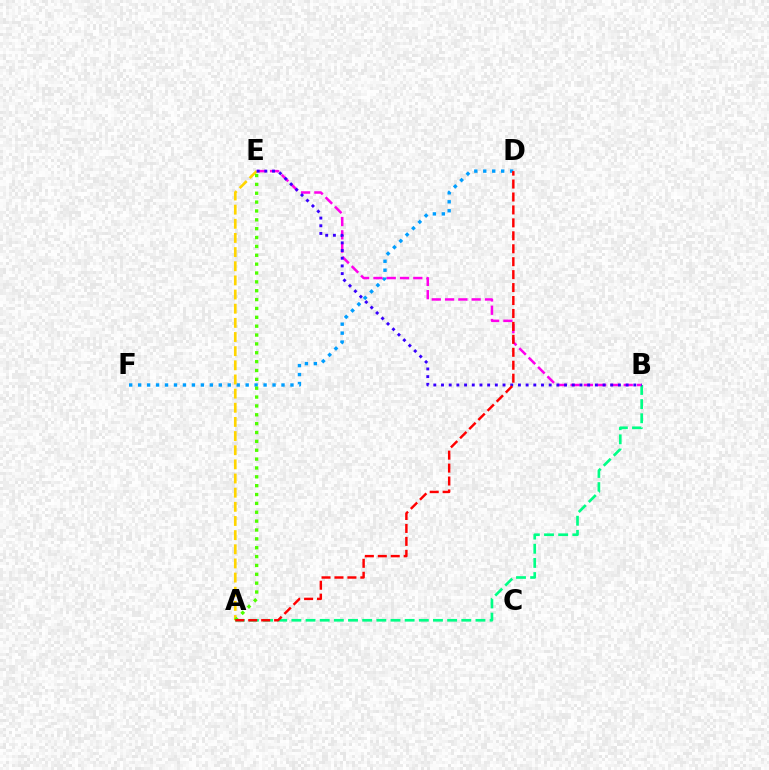{('D', 'F'): [{'color': '#009eff', 'line_style': 'dotted', 'thickness': 2.43}], ('A', 'E'): [{'color': '#ffd500', 'line_style': 'dashed', 'thickness': 1.92}, {'color': '#4fff00', 'line_style': 'dotted', 'thickness': 2.41}], ('A', 'B'): [{'color': '#00ff86', 'line_style': 'dashed', 'thickness': 1.92}], ('B', 'E'): [{'color': '#ff00ed', 'line_style': 'dashed', 'thickness': 1.8}, {'color': '#3700ff', 'line_style': 'dotted', 'thickness': 2.09}], ('A', 'D'): [{'color': '#ff0000', 'line_style': 'dashed', 'thickness': 1.76}]}